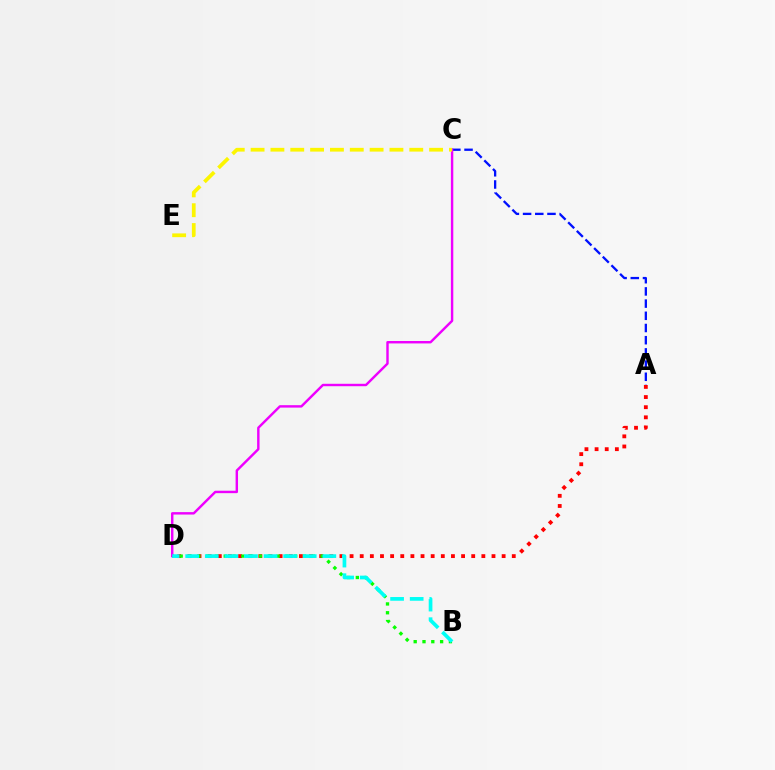{('A', 'D'): [{'color': '#ff0000', 'line_style': 'dotted', 'thickness': 2.75}], ('A', 'C'): [{'color': '#0010ff', 'line_style': 'dashed', 'thickness': 1.66}], ('B', 'D'): [{'color': '#08ff00', 'line_style': 'dotted', 'thickness': 2.39}, {'color': '#00fff6', 'line_style': 'dashed', 'thickness': 2.66}], ('C', 'D'): [{'color': '#ee00ff', 'line_style': 'solid', 'thickness': 1.75}], ('C', 'E'): [{'color': '#fcf500', 'line_style': 'dashed', 'thickness': 2.69}]}